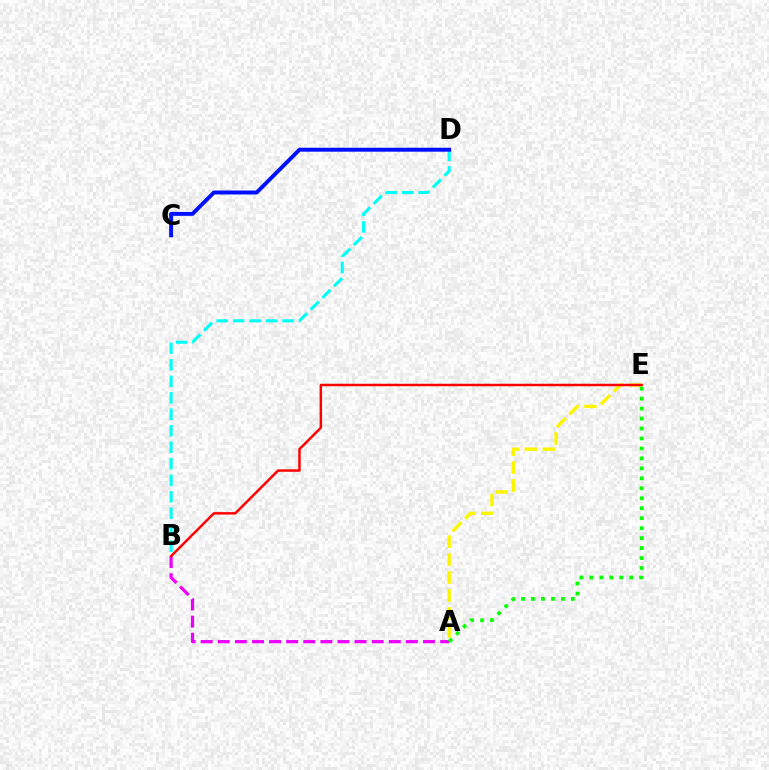{('A', 'E'): [{'color': '#fcf500', 'line_style': 'dashed', 'thickness': 2.44}, {'color': '#08ff00', 'line_style': 'dotted', 'thickness': 2.71}], ('B', 'D'): [{'color': '#00fff6', 'line_style': 'dashed', 'thickness': 2.24}], ('A', 'B'): [{'color': '#ee00ff', 'line_style': 'dashed', 'thickness': 2.32}], ('C', 'D'): [{'color': '#0010ff', 'line_style': 'solid', 'thickness': 2.83}], ('B', 'E'): [{'color': '#ff0000', 'line_style': 'solid', 'thickness': 1.77}]}